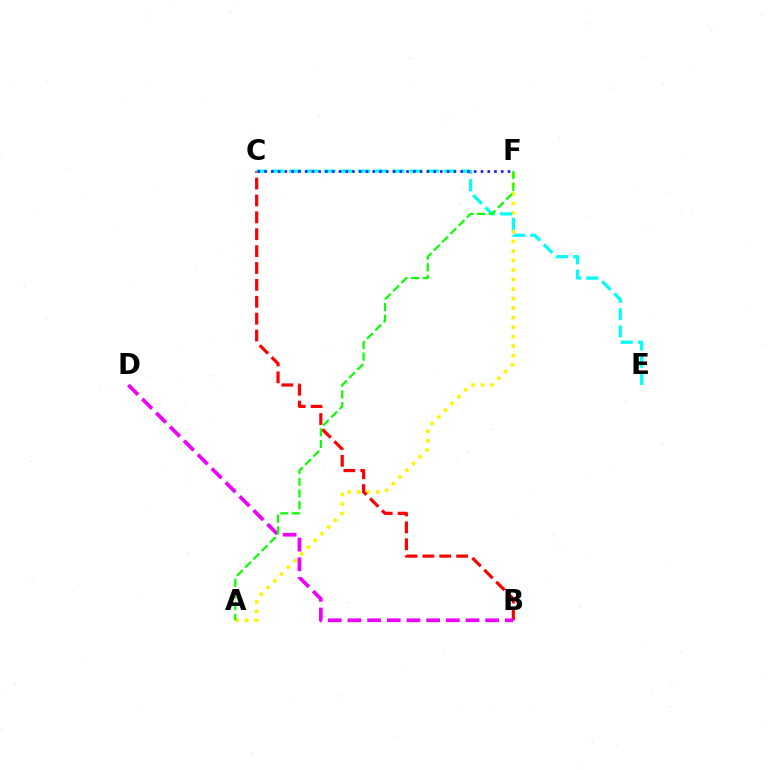{('A', 'F'): [{'color': '#fcf500', 'line_style': 'dotted', 'thickness': 2.58}, {'color': '#08ff00', 'line_style': 'dashed', 'thickness': 1.59}], ('B', 'C'): [{'color': '#ff0000', 'line_style': 'dashed', 'thickness': 2.29}], ('B', 'D'): [{'color': '#ee00ff', 'line_style': 'dashed', 'thickness': 2.67}], ('C', 'E'): [{'color': '#00fff6', 'line_style': 'dashed', 'thickness': 2.34}], ('C', 'F'): [{'color': '#0010ff', 'line_style': 'dotted', 'thickness': 1.84}]}